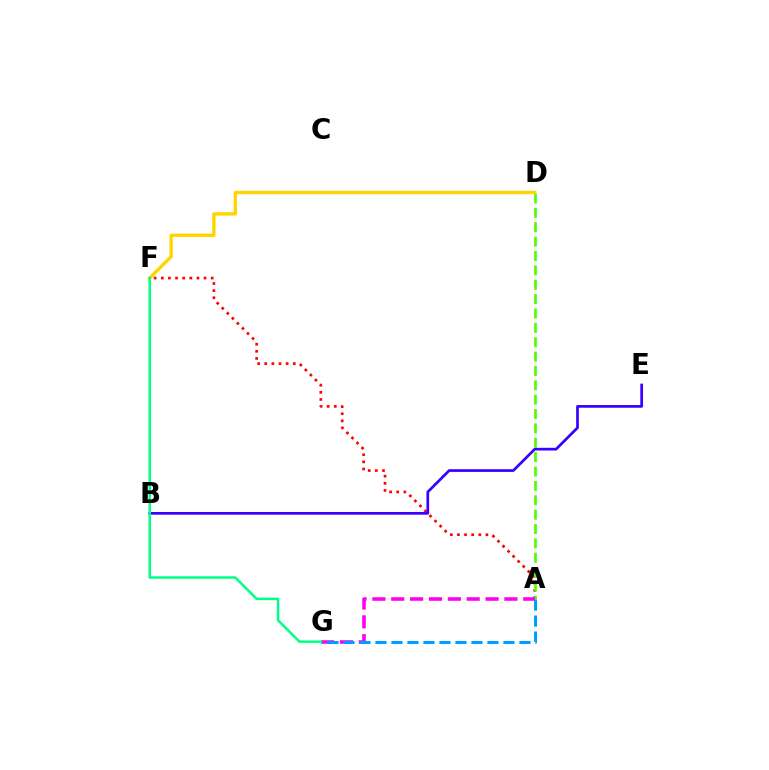{('A', 'F'): [{'color': '#ff0000', 'line_style': 'dotted', 'thickness': 1.94}], ('A', 'D'): [{'color': '#4fff00', 'line_style': 'dashed', 'thickness': 1.95}], ('B', 'E'): [{'color': '#3700ff', 'line_style': 'solid', 'thickness': 1.95}], ('A', 'G'): [{'color': '#ff00ed', 'line_style': 'dashed', 'thickness': 2.56}, {'color': '#009eff', 'line_style': 'dashed', 'thickness': 2.17}], ('D', 'F'): [{'color': '#ffd500', 'line_style': 'solid', 'thickness': 2.43}], ('F', 'G'): [{'color': '#00ff86', 'line_style': 'solid', 'thickness': 1.8}]}